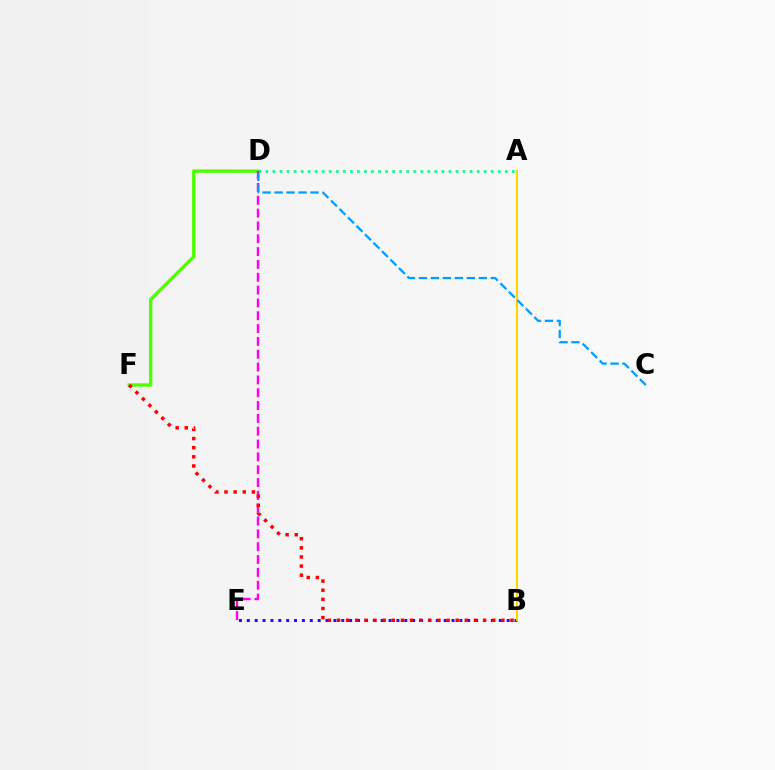{('D', 'F'): [{'color': '#4fff00', 'line_style': 'solid', 'thickness': 2.41}], ('B', 'E'): [{'color': '#3700ff', 'line_style': 'dotted', 'thickness': 2.14}], ('A', 'D'): [{'color': '#00ff86', 'line_style': 'dotted', 'thickness': 1.91}], ('D', 'E'): [{'color': '#ff00ed', 'line_style': 'dashed', 'thickness': 1.74}], ('B', 'F'): [{'color': '#ff0000', 'line_style': 'dotted', 'thickness': 2.48}], ('A', 'B'): [{'color': '#ffd500', 'line_style': 'solid', 'thickness': 1.51}], ('C', 'D'): [{'color': '#009eff', 'line_style': 'dashed', 'thickness': 1.63}]}